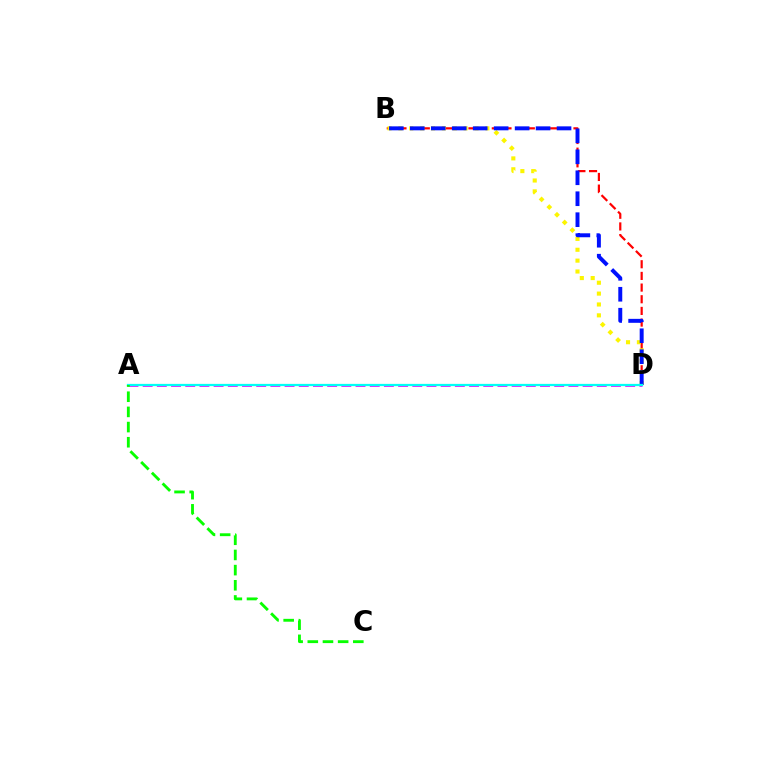{('B', 'D'): [{'color': '#ff0000', 'line_style': 'dashed', 'thickness': 1.59}, {'color': '#fcf500', 'line_style': 'dotted', 'thickness': 2.95}, {'color': '#0010ff', 'line_style': 'dashed', 'thickness': 2.85}], ('A', 'D'): [{'color': '#ee00ff', 'line_style': 'dashed', 'thickness': 1.93}, {'color': '#00fff6', 'line_style': 'solid', 'thickness': 1.62}], ('A', 'C'): [{'color': '#08ff00', 'line_style': 'dashed', 'thickness': 2.06}]}